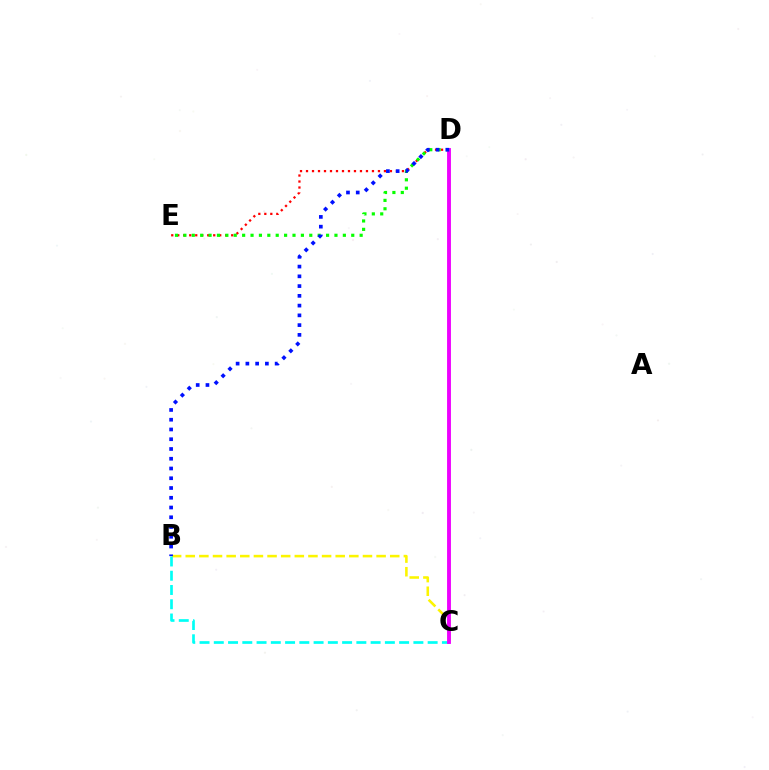{('D', 'E'): [{'color': '#ff0000', 'line_style': 'dotted', 'thickness': 1.63}, {'color': '#08ff00', 'line_style': 'dotted', 'thickness': 2.28}], ('B', 'C'): [{'color': '#fcf500', 'line_style': 'dashed', 'thickness': 1.85}, {'color': '#00fff6', 'line_style': 'dashed', 'thickness': 1.94}], ('C', 'D'): [{'color': '#ee00ff', 'line_style': 'solid', 'thickness': 2.79}], ('B', 'D'): [{'color': '#0010ff', 'line_style': 'dotted', 'thickness': 2.65}]}